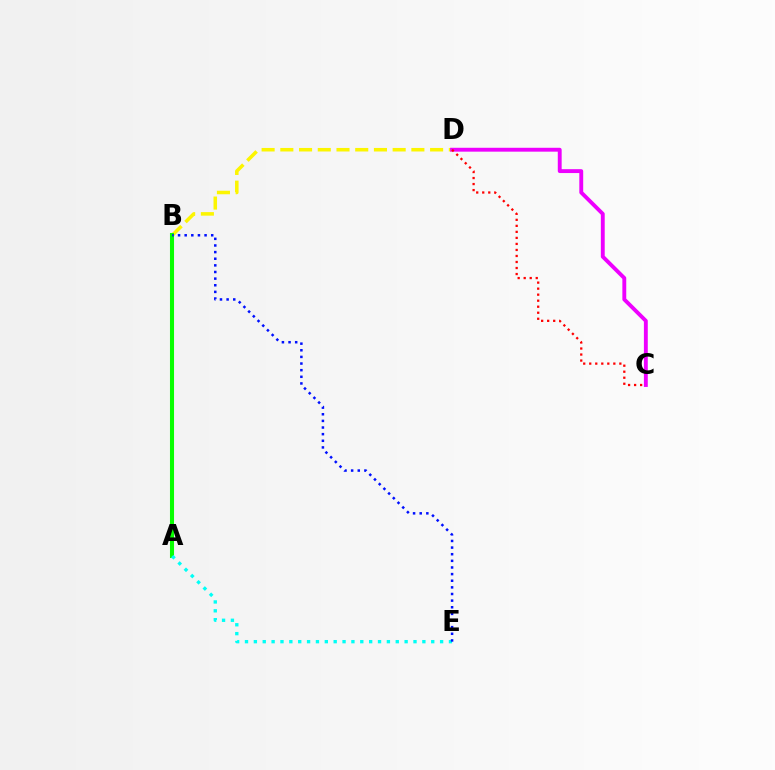{('B', 'D'): [{'color': '#fcf500', 'line_style': 'dashed', 'thickness': 2.54}], ('C', 'D'): [{'color': '#ee00ff', 'line_style': 'solid', 'thickness': 2.79}, {'color': '#ff0000', 'line_style': 'dotted', 'thickness': 1.64}], ('A', 'B'): [{'color': '#08ff00', 'line_style': 'solid', 'thickness': 2.93}], ('A', 'E'): [{'color': '#00fff6', 'line_style': 'dotted', 'thickness': 2.41}], ('B', 'E'): [{'color': '#0010ff', 'line_style': 'dotted', 'thickness': 1.8}]}